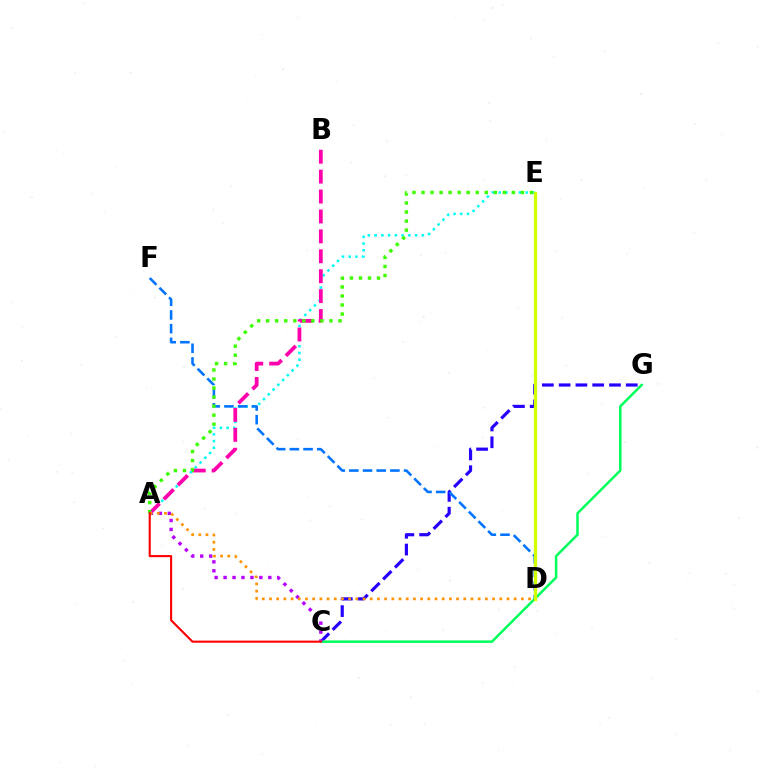{('A', 'E'): [{'color': '#00fff6', 'line_style': 'dotted', 'thickness': 1.83}, {'color': '#3dff00', 'line_style': 'dotted', 'thickness': 2.46}], ('C', 'G'): [{'color': '#2500ff', 'line_style': 'dashed', 'thickness': 2.28}, {'color': '#00ff5c', 'line_style': 'solid', 'thickness': 1.81}], ('D', 'F'): [{'color': '#0074ff', 'line_style': 'dashed', 'thickness': 1.86}], ('A', 'B'): [{'color': '#ff00ac', 'line_style': 'dashed', 'thickness': 2.71}], ('D', 'E'): [{'color': '#d1ff00', 'line_style': 'solid', 'thickness': 2.37}], ('A', 'C'): [{'color': '#b900ff', 'line_style': 'dotted', 'thickness': 2.43}, {'color': '#ff0000', 'line_style': 'solid', 'thickness': 1.52}], ('A', 'D'): [{'color': '#ff9400', 'line_style': 'dotted', 'thickness': 1.96}]}